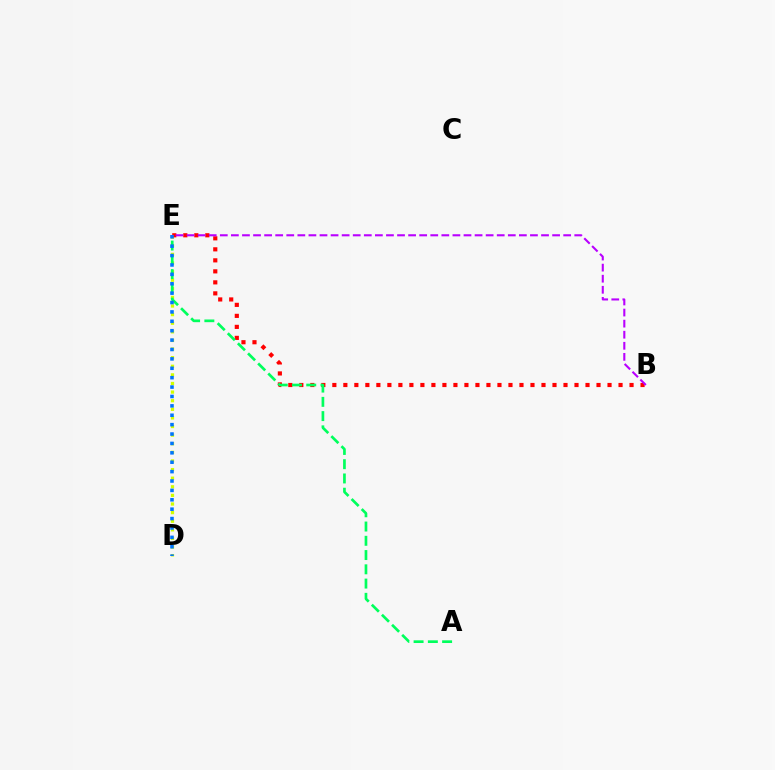{('D', 'E'): [{'color': '#d1ff00', 'line_style': 'dotted', 'thickness': 2.34}, {'color': '#0074ff', 'line_style': 'dotted', 'thickness': 2.55}], ('B', 'E'): [{'color': '#ff0000', 'line_style': 'dotted', 'thickness': 2.99}, {'color': '#b900ff', 'line_style': 'dashed', 'thickness': 1.5}], ('A', 'E'): [{'color': '#00ff5c', 'line_style': 'dashed', 'thickness': 1.94}]}